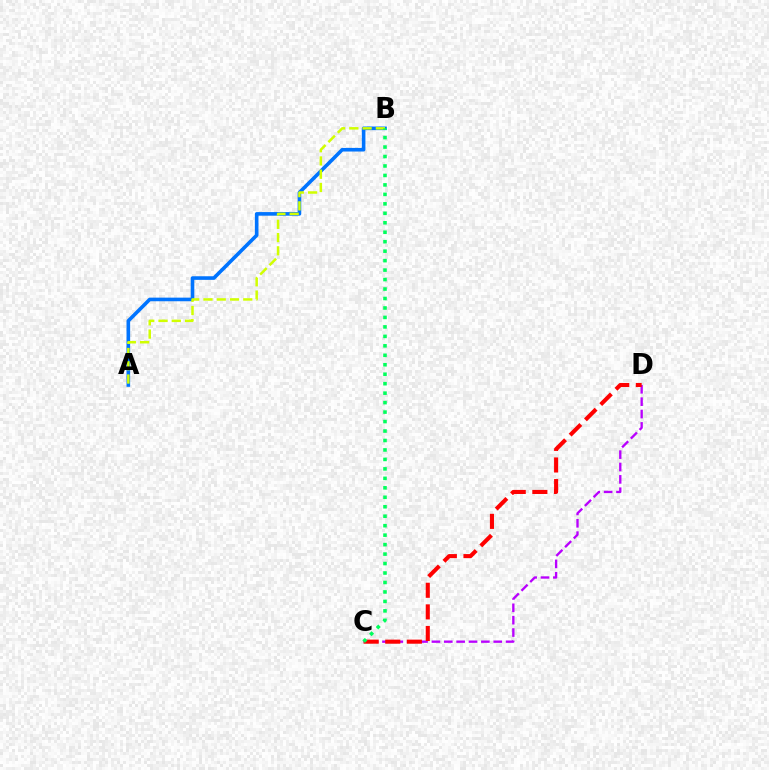{('A', 'B'): [{'color': '#0074ff', 'line_style': 'solid', 'thickness': 2.6}, {'color': '#d1ff00', 'line_style': 'dashed', 'thickness': 1.8}], ('C', 'D'): [{'color': '#b900ff', 'line_style': 'dashed', 'thickness': 1.68}, {'color': '#ff0000', 'line_style': 'dashed', 'thickness': 2.93}], ('B', 'C'): [{'color': '#00ff5c', 'line_style': 'dotted', 'thickness': 2.57}]}